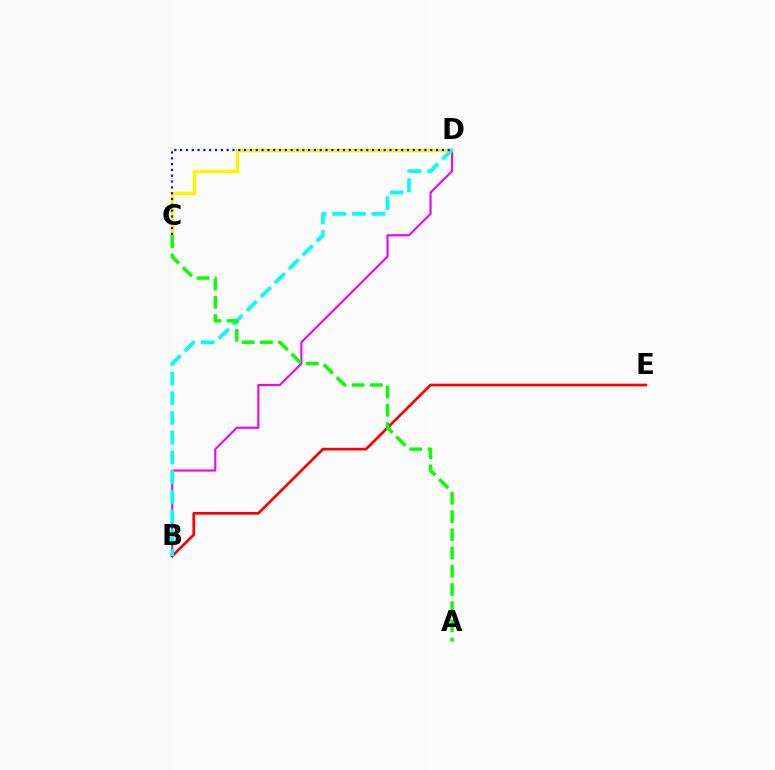{('B', 'D'): [{'color': '#ee00ff', 'line_style': 'solid', 'thickness': 1.51}, {'color': '#00fff6', 'line_style': 'dashed', 'thickness': 2.68}], ('B', 'E'): [{'color': '#ff0000', 'line_style': 'solid', 'thickness': 1.93}], ('C', 'D'): [{'color': '#fcf500', 'line_style': 'solid', 'thickness': 2.49}, {'color': '#0010ff', 'line_style': 'dotted', 'thickness': 1.58}], ('A', 'C'): [{'color': '#08ff00', 'line_style': 'dashed', 'thickness': 2.48}]}